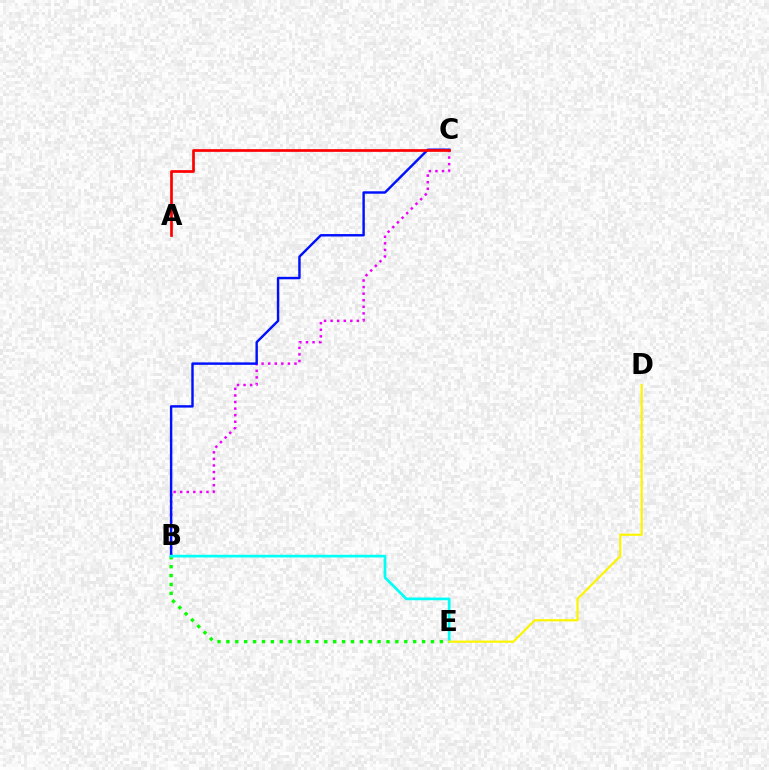{('B', 'C'): [{'color': '#ee00ff', 'line_style': 'dotted', 'thickness': 1.79}, {'color': '#0010ff', 'line_style': 'solid', 'thickness': 1.75}], ('B', 'E'): [{'color': '#08ff00', 'line_style': 'dotted', 'thickness': 2.42}, {'color': '#00fff6', 'line_style': 'solid', 'thickness': 1.95}], ('A', 'C'): [{'color': '#ff0000', 'line_style': 'solid', 'thickness': 1.95}], ('D', 'E'): [{'color': '#fcf500', 'line_style': 'solid', 'thickness': 1.58}]}